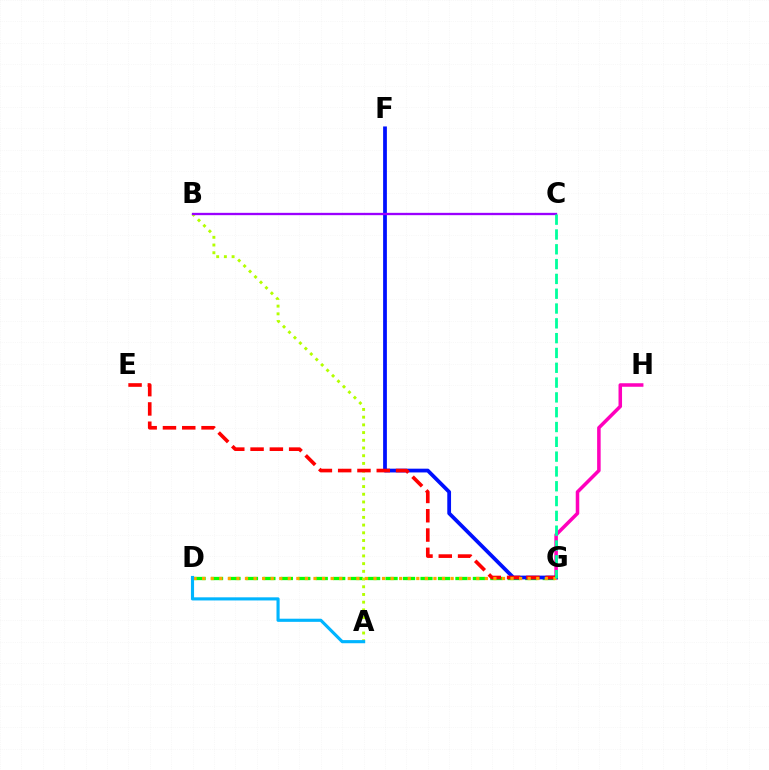{('D', 'G'): [{'color': '#08ff00', 'line_style': 'dashed', 'thickness': 2.37}, {'color': '#ffa500', 'line_style': 'dotted', 'thickness': 2.33}], ('G', 'H'): [{'color': '#ff00bd', 'line_style': 'solid', 'thickness': 2.54}], ('F', 'G'): [{'color': '#0010ff', 'line_style': 'solid', 'thickness': 2.71}], ('A', 'B'): [{'color': '#b3ff00', 'line_style': 'dotted', 'thickness': 2.09}], ('E', 'G'): [{'color': '#ff0000', 'line_style': 'dashed', 'thickness': 2.62}], ('B', 'C'): [{'color': '#9b00ff', 'line_style': 'solid', 'thickness': 1.67}], ('C', 'G'): [{'color': '#00ff9d', 'line_style': 'dashed', 'thickness': 2.01}], ('A', 'D'): [{'color': '#00b5ff', 'line_style': 'solid', 'thickness': 2.25}]}